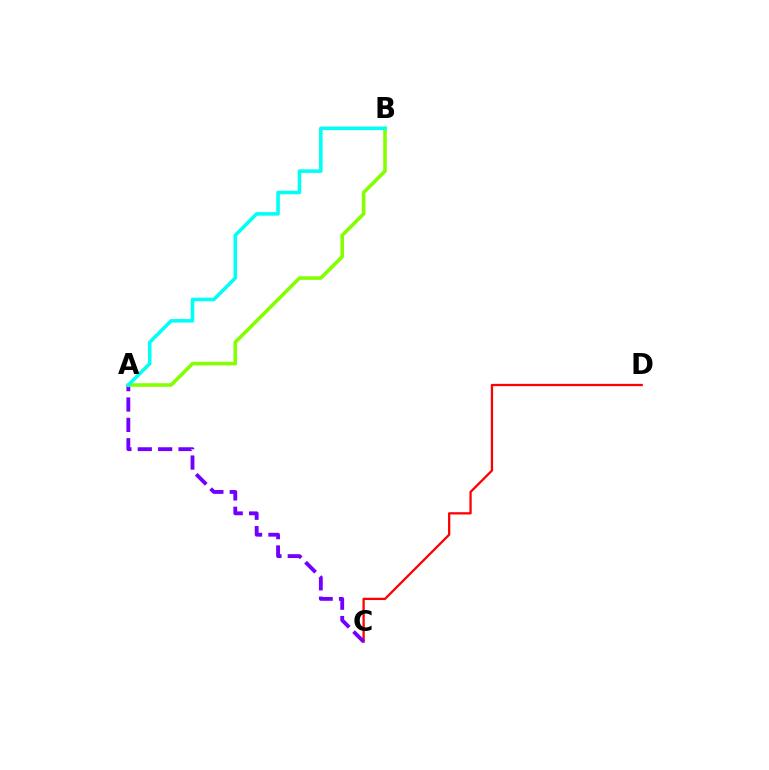{('C', 'D'): [{'color': '#ff0000', 'line_style': 'solid', 'thickness': 1.64}], ('A', 'C'): [{'color': '#7200ff', 'line_style': 'dashed', 'thickness': 2.77}], ('A', 'B'): [{'color': '#84ff00', 'line_style': 'solid', 'thickness': 2.57}, {'color': '#00fff6', 'line_style': 'solid', 'thickness': 2.56}]}